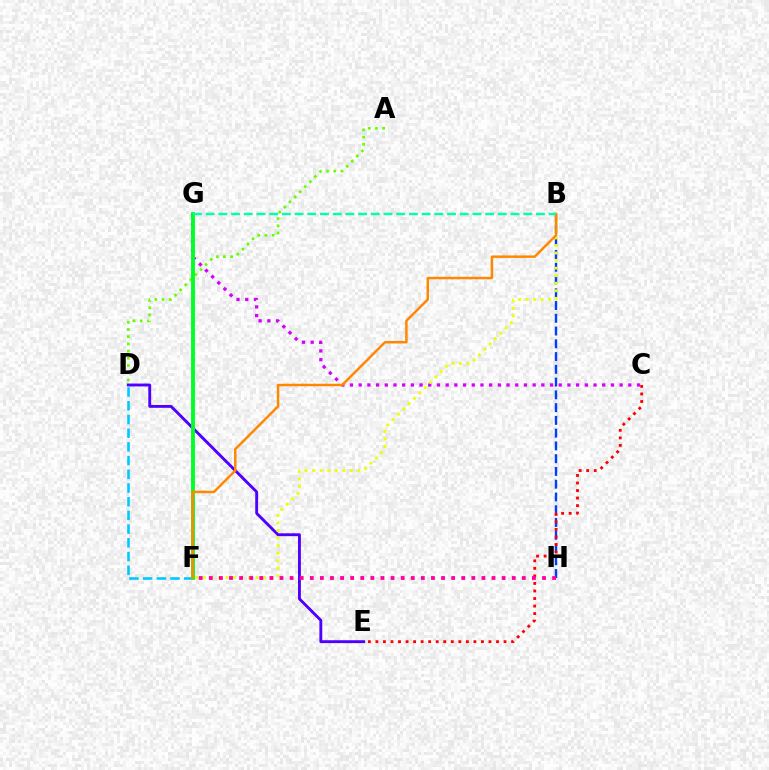{('D', 'E'): [{'color': '#4f00ff', 'line_style': 'solid', 'thickness': 2.07}], ('B', 'H'): [{'color': '#003fff', 'line_style': 'dashed', 'thickness': 1.73}], ('C', 'G'): [{'color': '#d600ff', 'line_style': 'dotted', 'thickness': 2.36}], ('B', 'F'): [{'color': '#eeff00', 'line_style': 'dotted', 'thickness': 2.05}, {'color': '#ff8800', 'line_style': 'solid', 'thickness': 1.79}], ('D', 'F'): [{'color': '#00c7ff', 'line_style': 'dashed', 'thickness': 1.86}], ('A', 'D'): [{'color': '#66ff00', 'line_style': 'dotted', 'thickness': 1.95}], ('F', 'G'): [{'color': '#00ff27', 'line_style': 'solid', 'thickness': 2.78}], ('C', 'E'): [{'color': '#ff0000', 'line_style': 'dotted', 'thickness': 2.05}], ('B', 'G'): [{'color': '#00ffaf', 'line_style': 'dashed', 'thickness': 1.73}], ('F', 'H'): [{'color': '#ff00a0', 'line_style': 'dotted', 'thickness': 2.74}]}